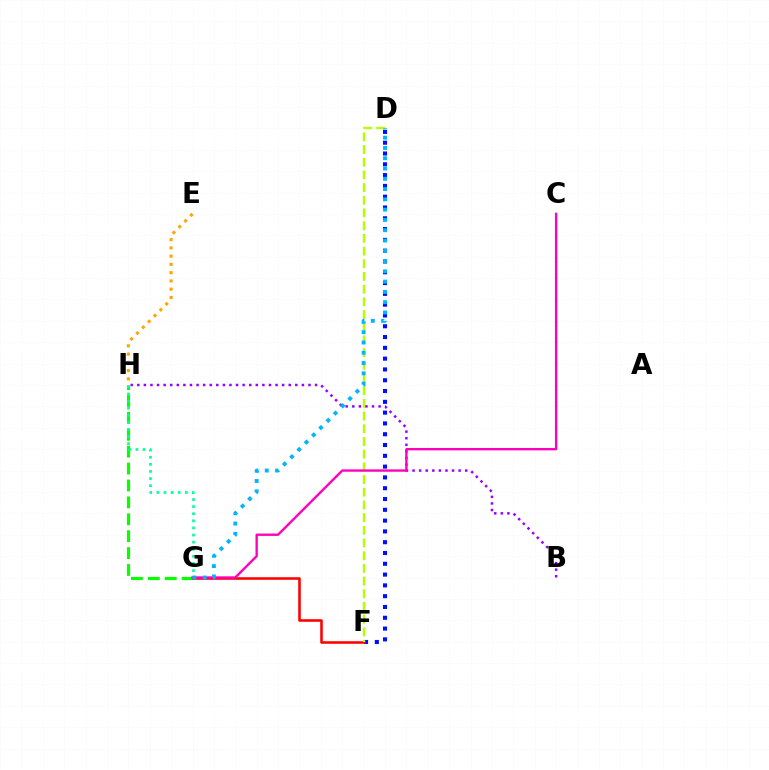{('D', 'F'): [{'color': '#0010ff', 'line_style': 'dotted', 'thickness': 2.93}, {'color': '#b3ff00', 'line_style': 'dashed', 'thickness': 1.72}], ('G', 'H'): [{'color': '#08ff00', 'line_style': 'dashed', 'thickness': 2.3}, {'color': '#00ff9d', 'line_style': 'dotted', 'thickness': 1.93}], ('F', 'G'): [{'color': '#ff0000', 'line_style': 'solid', 'thickness': 1.85}], ('E', 'H'): [{'color': '#ffa500', 'line_style': 'dotted', 'thickness': 2.24}], ('B', 'H'): [{'color': '#9b00ff', 'line_style': 'dotted', 'thickness': 1.79}], ('C', 'G'): [{'color': '#ff00bd', 'line_style': 'solid', 'thickness': 1.7}], ('D', 'G'): [{'color': '#00b5ff', 'line_style': 'dotted', 'thickness': 2.79}]}